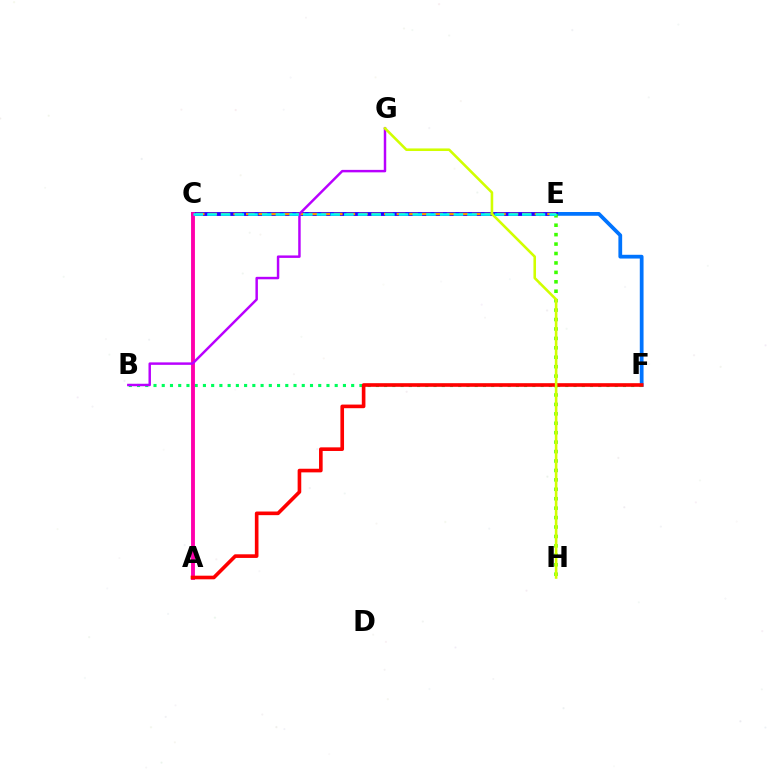{('E', 'F'): [{'color': '#0074ff', 'line_style': 'solid', 'thickness': 2.71}], ('C', 'E'): [{'color': '#2500ff', 'line_style': 'solid', 'thickness': 2.78}, {'color': '#ff9400', 'line_style': 'dashed', 'thickness': 1.71}, {'color': '#00fff6', 'line_style': 'dashed', 'thickness': 1.86}], ('B', 'F'): [{'color': '#00ff5c', 'line_style': 'dotted', 'thickness': 2.24}], ('E', 'H'): [{'color': '#3dff00', 'line_style': 'dotted', 'thickness': 2.56}], ('A', 'C'): [{'color': '#ff00ac', 'line_style': 'solid', 'thickness': 2.78}], ('A', 'F'): [{'color': '#ff0000', 'line_style': 'solid', 'thickness': 2.61}], ('B', 'G'): [{'color': '#b900ff', 'line_style': 'solid', 'thickness': 1.77}], ('G', 'H'): [{'color': '#d1ff00', 'line_style': 'solid', 'thickness': 1.86}]}